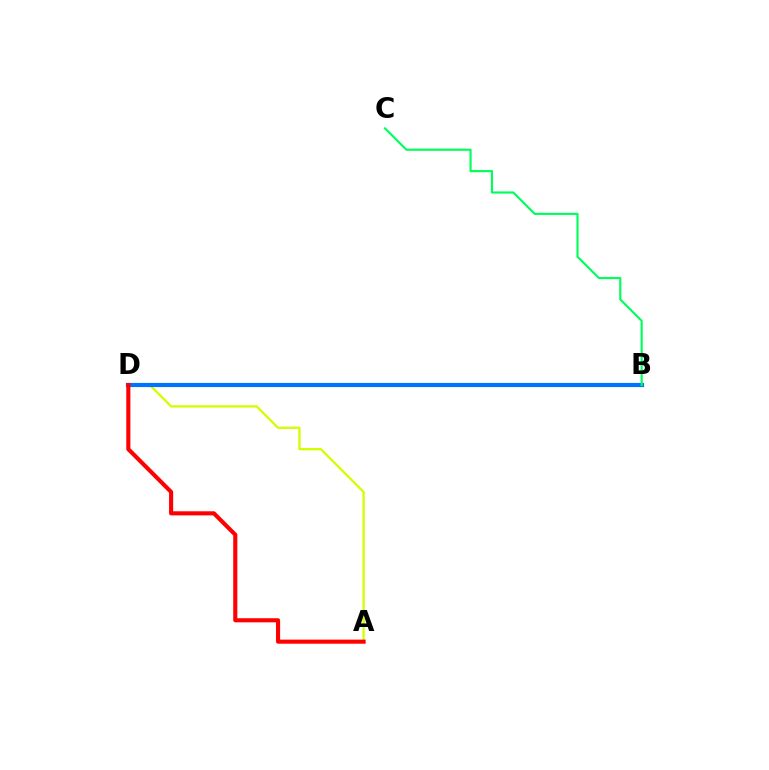{('A', 'D'): [{'color': '#d1ff00', 'line_style': 'solid', 'thickness': 1.66}, {'color': '#ff0000', 'line_style': 'solid', 'thickness': 2.95}], ('B', 'D'): [{'color': '#b900ff', 'line_style': 'dotted', 'thickness': 2.12}, {'color': '#0074ff', 'line_style': 'solid', 'thickness': 3.0}], ('B', 'C'): [{'color': '#00ff5c', 'line_style': 'solid', 'thickness': 1.55}]}